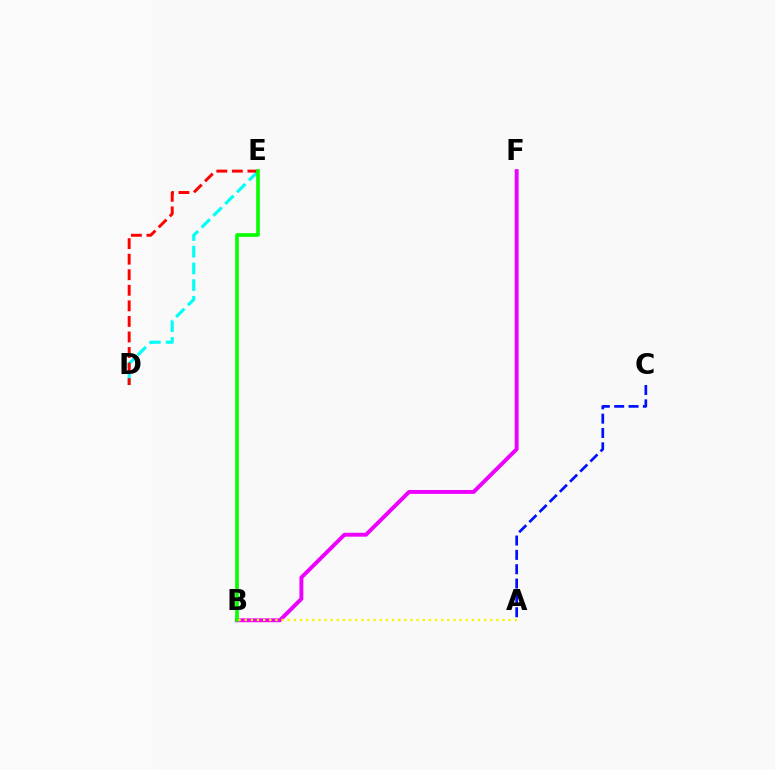{('D', 'E'): [{'color': '#00fff6', 'line_style': 'dashed', 'thickness': 2.27}, {'color': '#ff0000', 'line_style': 'dashed', 'thickness': 2.11}], ('B', 'F'): [{'color': '#ee00ff', 'line_style': 'solid', 'thickness': 2.81}], ('B', 'E'): [{'color': '#08ff00', 'line_style': 'solid', 'thickness': 2.63}], ('A', 'B'): [{'color': '#fcf500', 'line_style': 'dotted', 'thickness': 1.67}], ('A', 'C'): [{'color': '#0010ff', 'line_style': 'dashed', 'thickness': 1.95}]}